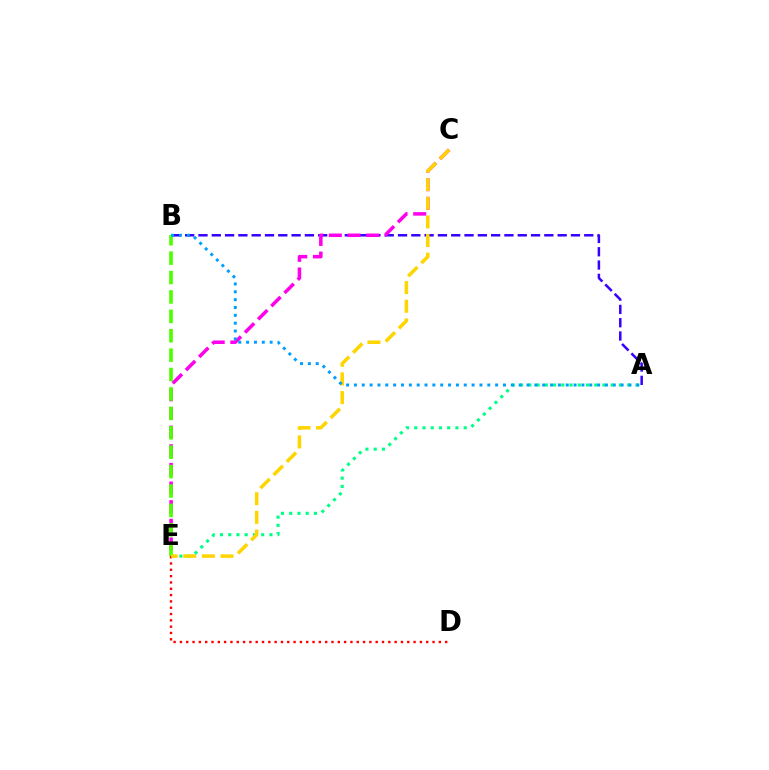{('D', 'E'): [{'color': '#ff0000', 'line_style': 'dotted', 'thickness': 1.72}], ('A', 'E'): [{'color': '#00ff86', 'line_style': 'dotted', 'thickness': 2.24}], ('A', 'B'): [{'color': '#3700ff', 'line_style': 'dashed', 'thickness': 1.81}, {'color': '#009eff', 'line_style': 'dotted', 'thickness': 2.13}], ('C', 'E'): [{'color': '#ff00ed', 'line_style': 'dashed', 'thickness': 2.53}, {'color': '#ffd500', 'line_style': 'dashed', 'thickness': 2.53}], ('B', 'E'): [{'color': '#4fff00', 'line_style': 'dashed', 'thickness': 2.64}]}